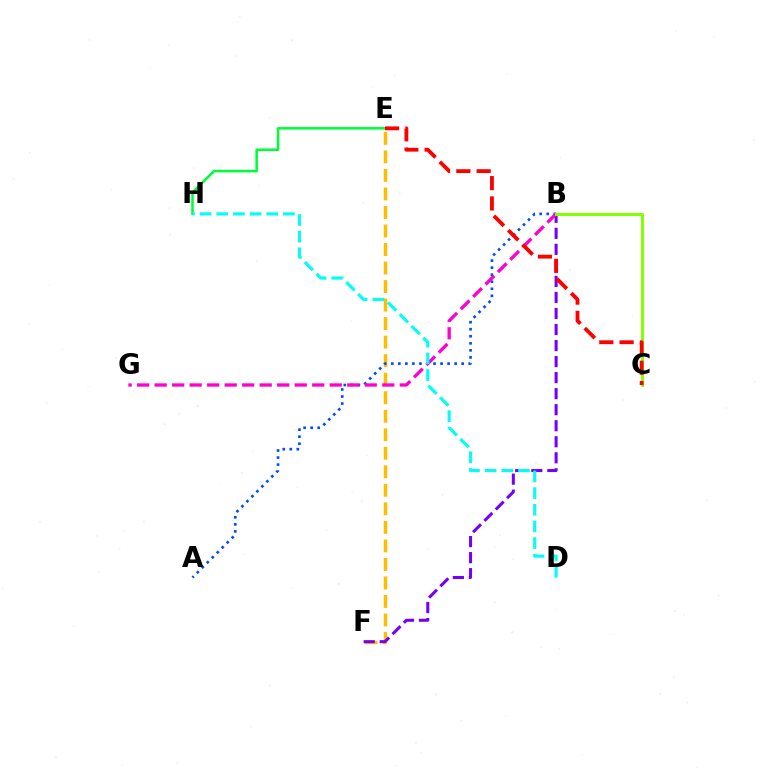{('E', 'F'): [{'color': '#ffbd00', 'line_style': 'dashed', 'thickness': 2.52}], ('E', 'H'): [{'color': '#00ff39', 'line_style': 'solid', 'thickness': 1.84}], ('B', 'F'): [{'color': '#7200ff', 'line_style': 'dashed', 'thickness': 2.18}], ('A', 'B'): [{'color': '#004bff', 'line_style': 'dotted', 'thickness': 1.91}], ('B', 'G'): [{'color': '#ff00cf', 'line_style': 'dashed', 'thickness': 2.38}], ('D', 'H'): [{'color': '#00fff6', 'line_style': 'dashed', 'thickness': 2.26}], ('B', 'C'): [{'color': '#84ff00', 'line_style': 'solid', 'thickness': 2.12}], ('C', 'E'): [{'color': '#ff0000', 'line_style': 'dashed', 'thickness': 2.76}]}